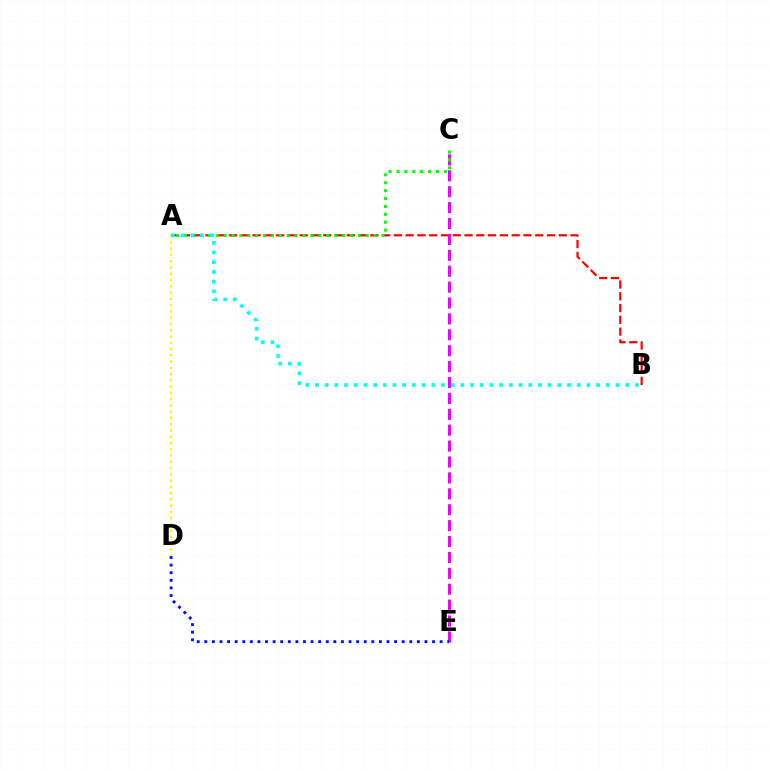{('A', 'B'): [{'color': '#ff0000', 'line_style': 'dashed', 'thickness': 1.6}, {'color': '#00fff6', 'line_style': 'dotted', 'thickness': 2.63}], ('C', 'E'): [{'color': '#ee00ff', 'line_style': 'dashed', 'thickness': 2.16}], ('D', 'E'): [{'color': '#0010ff', 'line_style': 'dotted', 'thickness': 2.06}], ('A', 'C'): [{'color': '#08ff00', 'line_style': 'dotted', 'thickness': 2.15}], ('A', 'D'): [{'color': '#fcf500', 'line_style': 'dotted', 'thickness': 1.7}]}